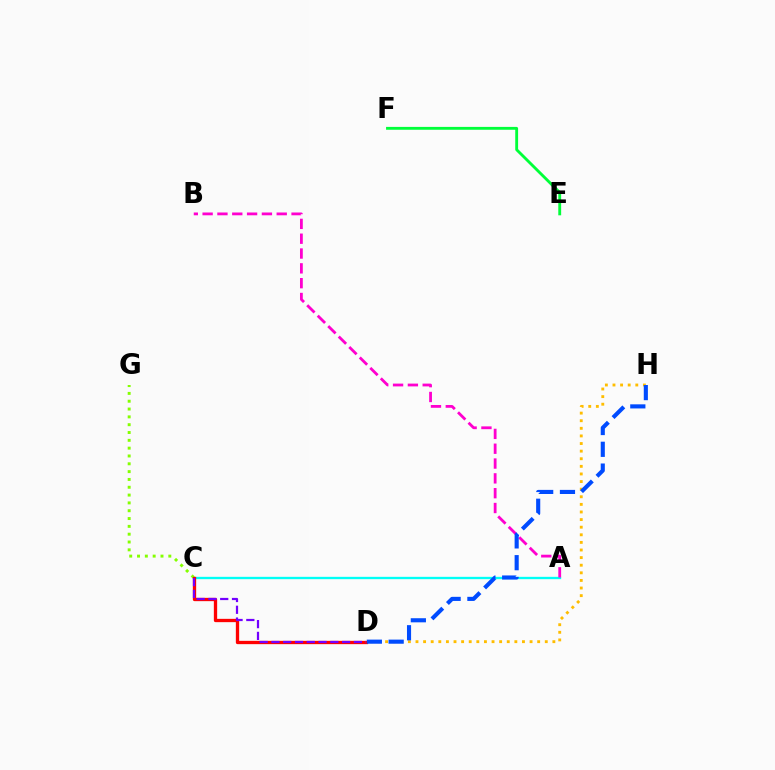{('E', 'F'): [{'color': '#00ff39', 'line_style': 'solid', 'thickness': 2.06}], ('A', 'C'): [{'color': '#00fff6', 'line_style': 'solid', 'thickness': 1.68}], ('A', 'B'): [{'color': '#ff00cf', 'line_style': 'dashed', 'thickness': 2.01}], ('D', 'H'): [{'color': '#ffbd00', 'line_style': 'dotted', 'thickness': 2.07}, {'color': '#004bff', 'line_style': 'dashed', 'thickness': 2.96}], ('C', 'G'): [{'color': '#84ff00', 'line_style': 'dotted', 'thickness': 2.12}], ('C', 'D'): [{'color': '#ff0000', 'line_style': 'solid', 'thickness': 2.38}, {'color': '#7200ff', 'line_style': 'dashed', 'thickness': 1.6}]}